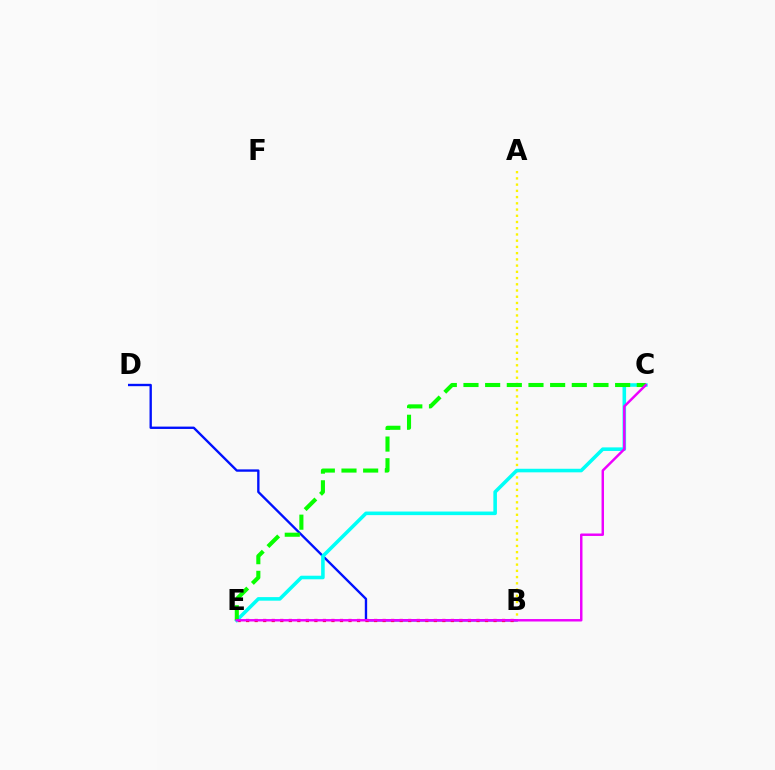{('B', 'D'): [{'color': '#0010ff', 'line_style': 'solid', 'thickness': 1.7}], ('B', 'E'): [{'color': '#ff0000', 'line_style': 'dotted', 'thickness': 2.32}], ('A', 'B'): [{'color': '#fcf500', 'line_style': 'dotted', 'thickness': 1.69}], ('C', 'E'): [{'color': '#00fff6', 'line_style': 'solid', 'thickness': 2.57}, {'color': '#08ff00', 'line_style': 'dashed', 'thickness': 2.94}, {'color': '#ee00ff', 'line_style': 'solid', 'thickness': 1.77}]}